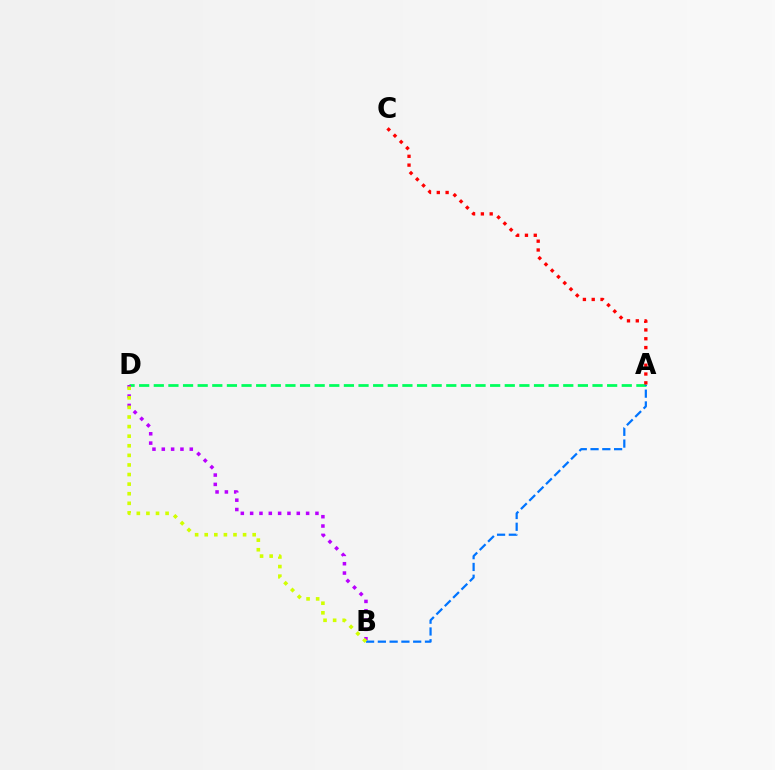{('A', 'D'): [{'color': '#00ff5c', 'line_style': 'dashed', 'thickness': 1.99}], ('A', 'C'): [{'color': '#ff0000', 'line_style': 'dotted', 'thickness': 2.4}], ('B', 'D'): [{'color': '#b900ff', 'line_style': 'dotted', 'thickness': 2.53}, {'color': '#d1ff00', 'line_style': 'dotted', 'thickness': 2.61}], ('A', 'B'): [{'color': '#0074ff', 'line_style': 'dashed', 'thickness': 1.6}]}